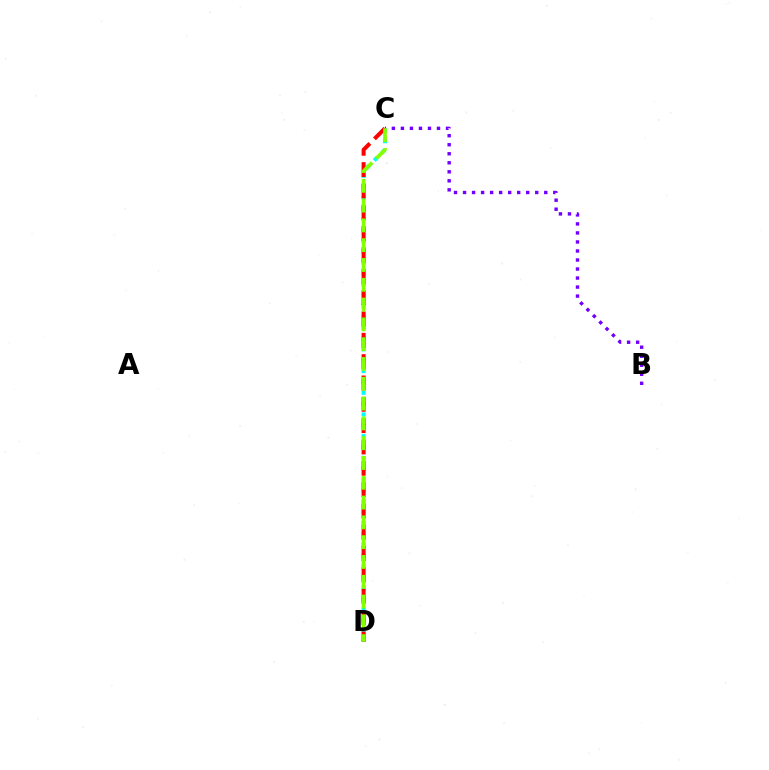{('B', 'C'): [{'color': '#7200ff', 'line_style': 'dotted', 'thickness': 2.45}], ('C', 'D'): [{'color': '#00fff6', 'line_style': 'dotted', 'thickness': 2.95}, {'color': '#ff0000', 'line_style': 'dashed', 'thickness': 2.9}, {'color': '#84ff00', 'line_style': 'dashed', 'thickness': 2.69}]}